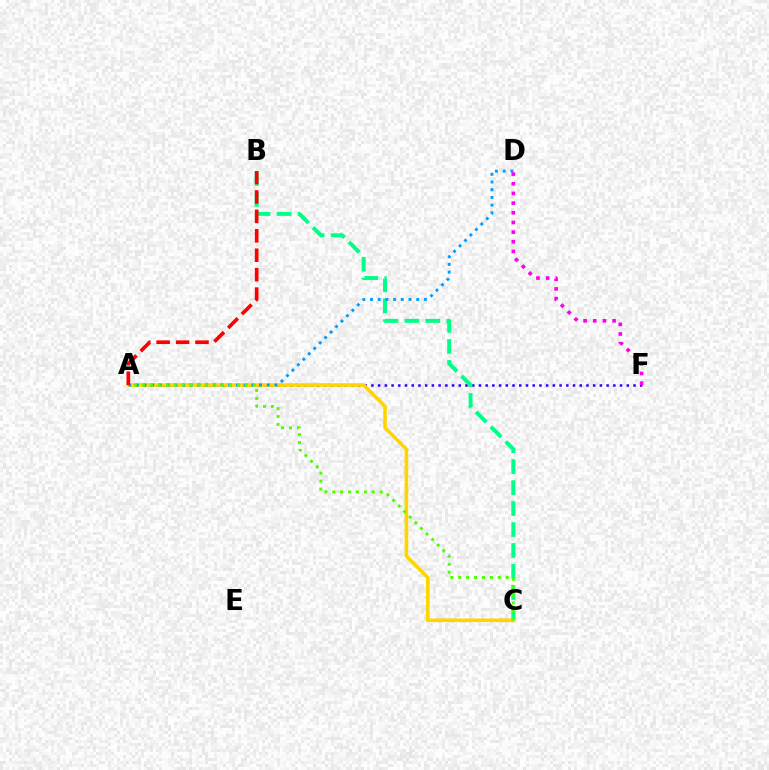{('A', 'F'): [{'color': '#3700ff', 'line_style': 'dotted', 'thickness': 1.83}], ('A', 'C'): [{'color': '#ffd500', 'line_style': 'solid', 'thickness': 2.61}, {'color': '#4fff00', 'line_style': 'dotted', 'thickness': 2.15}], ('B', 'C'): [{'color': '#00ff86', 'line_style': 'dashed', 'thickness': 2.85}], ('A', 'D'): [{'color': '#009eff', 'line_style': 'dotted', 'thickness': 2.09}], ('D', 'F'): [{'color': '#ff00ed', 'line_style': 'dotted', 'thickness': 2.63}], ('A', 'B'): [{'color': '#ff0000', 'line_style': 'dashed', 'thickness': 2.64}]}